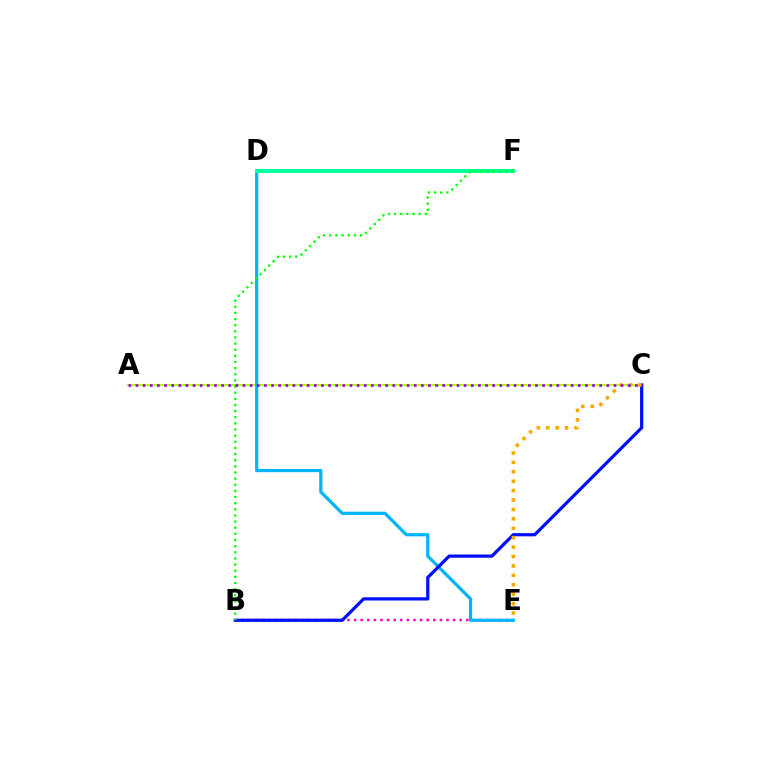{('B', 'E'): [{'color': '#ff00bd', 'line_style': 'dotted', 'thickness': 1.79}], ('A', 'C'): [{'color': '#b3ff00', 'line_style': 'solid', 'thickness': 1.58}, {'color': '#9b00ff', 'line_style': 'dotted', 'thickness': 1.94}], ('D', 'E'): [{'color': '#00b5ff', 'line_style': 'solid', 'thickness': 2.32}], ('B', 'C'): [{'color': '#0010ff', 'line_style': 'solid', 'thickness': 2.33}], ('D', 'F'): [{'color': '#ff0000', 'line_style': 'dashed', 'thickness': 1.91}, {'color': '#00ff9d', 'line_style': 'solid', 'thickness': 2.87}], ('C', 'E'): [{'color': '#ffa500', 'line_style': 'dotted', 'thickness': 2.56}], ('B', 'F'): [{'color': '#08ff00', 'line_style': 'dotted', 'thickness': 1.67}]}